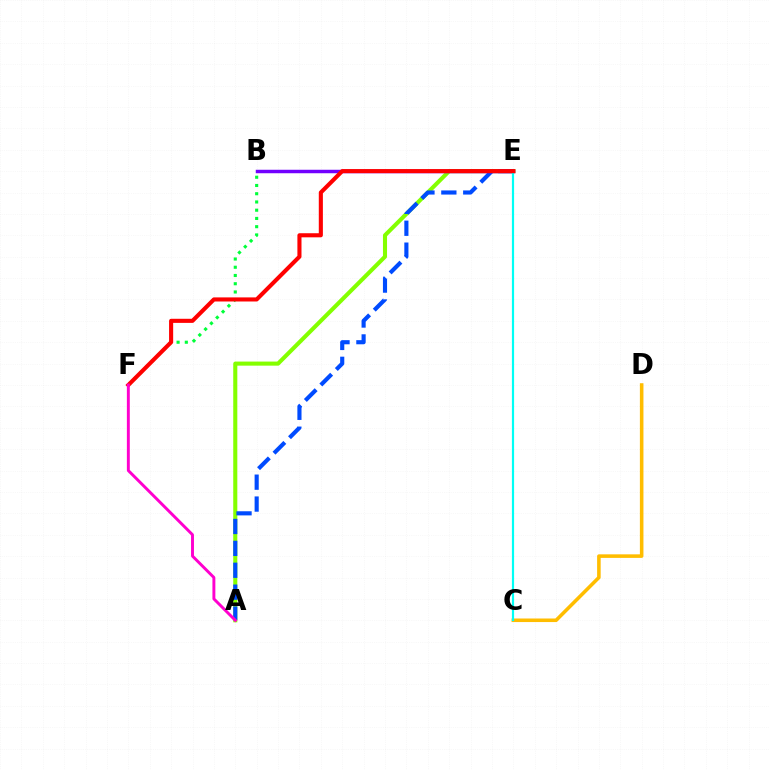{('A', 'E'): [{'color': '#84ff00', 'line_style': 'solid', 'thickness': 2.94}, {'color': '#004bff', 'line_style': 'dashed', 'thickness': 2.97}], ('C', 'D'): [{'color': '#ffbd00', 'line_style': 'solid', 'thickness': 2.56}], ('B', 'F'): [{'color': '#00ff39', 'line_style': 'dotted', 'thickness': 2.24}], ('B', 'E'): [{'color': '#7200ff', 'line_style': 'solid', 'thickness': 2.5}], ('C', 'E'): [{'color': '#00fff6', 'line_style': 'solid', 'thickness': 1.57}], ('E', 'F'): [{'color': '#ff0000', 'line_style': 'solid', 'thickness': 2.95}], ('A', 'F'): [{'color': '#ff00cf', 'line_style': 'solid', 'thickness': 2.11}]}